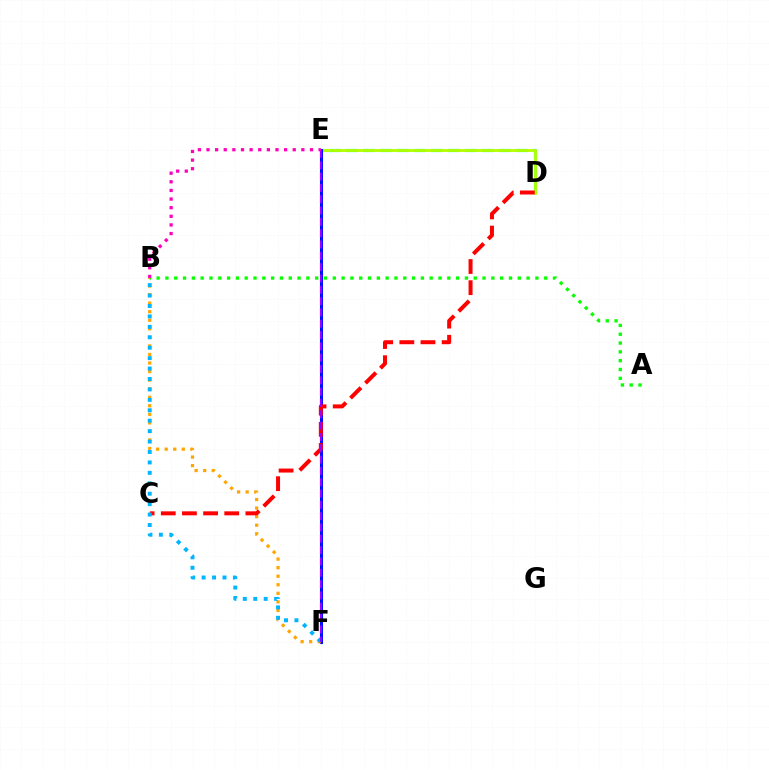{('D', 'E'): [{'color': '#00ff9d', 'line_style': 'dashed', 'thickness': 2.31}, {'color': '#b3ff00', 'line_style': 'solid', 'thickness': 2.04}], ('E', 'F'): [{'color': '#0010ff', 'line_style': 'solid', 'thickness': 2.2}, {'color': '#9b00ff', 'line_style': 'dashed', 'thickness': 1.54}], ('B', 'F'): [{'color': '#ffa500', 'line_style': 'dotted', 'thickness': 2.32}, {'color': '#00b5ff', 'line_style': 'dotted', 'thickness': 2.83}], ('C', 'D'): [{'color': '#ff0000', 'line_style': 'dashed', 'thickness': 2.87}], ('A', 'B'): [{'color': '#08ff00', 'line_style': 'dotted', 'thickness': 2.39}], ('B', 'E'): [{'color': '#ff00bd', 'line_style': 'dotted', 'thickness': 2.34}]}